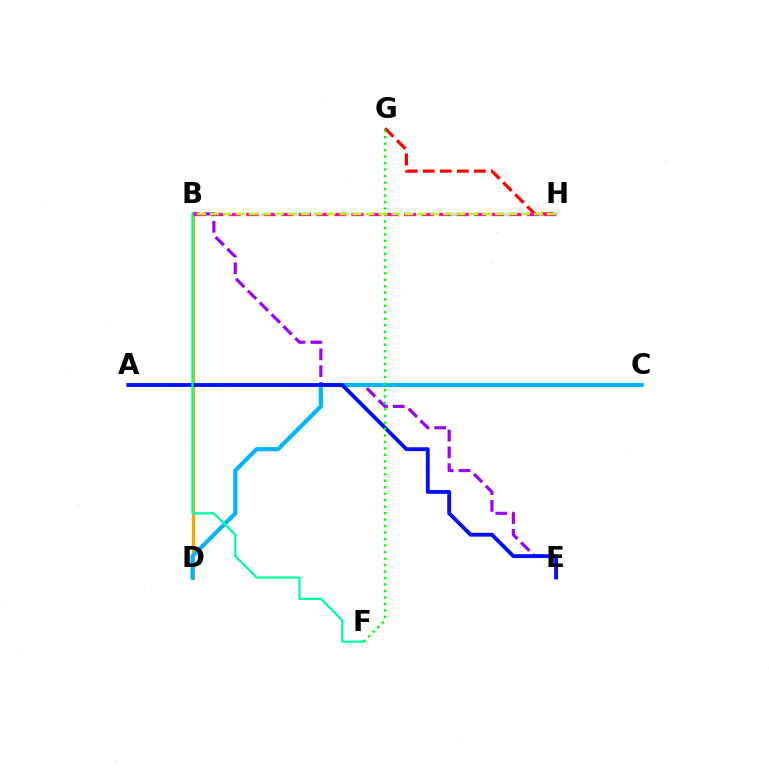{('B', 'D'): [{'color': '#ffa500', 'line_style': 'solid', 'thickness': 2.33}], ('G', 'H'): [{'color': '#ff0000', 'line_style': 'dashed', 'thickness': 2.31}], ('B', 'E'): [{'color': '#9b00ff', 'line_style': 'dashed', 'thickness': 2.28}], ('C', 'D'): [{'color': '#00b5ff', 'line_style': 'solid', 'thickness': 2.96}], ('B', 'H'): [{'color': '#ff00bd', 'line_style': 'dashed', 'thickness': 2.38}, {'color': '#b3ff00', 'line_style': 'dashed', 'thickness': 1.76}], ('A', 'E'): [{'color': '#0010ff', 'line_style': 'solid', 'thickness': 2.77}], ('F', 'G'): [{'color': '#08ff00', 'line_style': 'dotted', 'thickness': 1.76}], ('B', 'F'): [{'color': '#00ff9d', 'line_style': 'solid', 'thickness': 1.62}]}